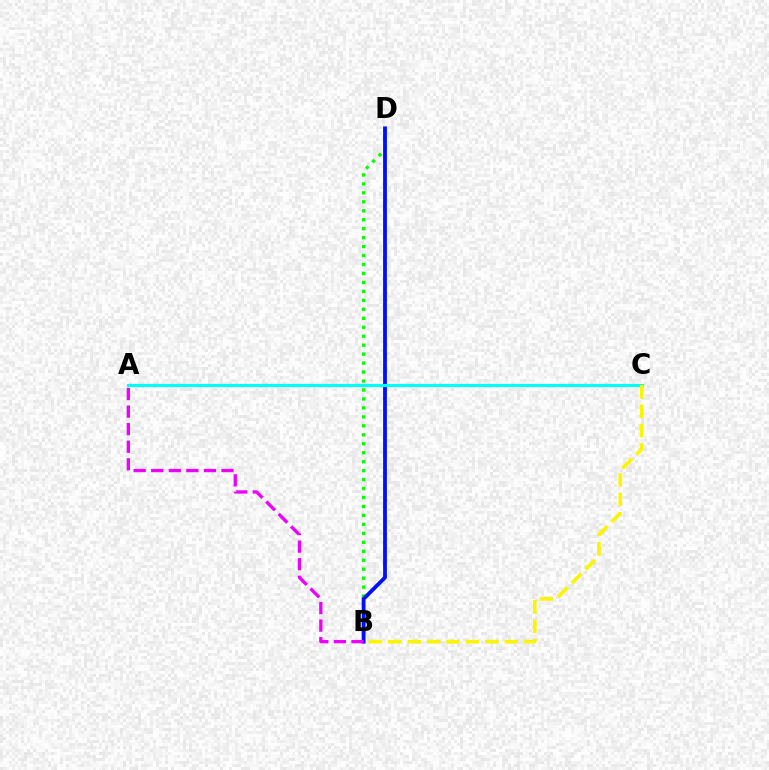{('B', 'D'): [{'color': '#08ff00', 'line_style': 'dotted', 'thickness': 2.43}, {'color': '#0010ff', 'line_style': 'solid', 'thickness': 2.74}], ('A', 'B'): [{'color': '#ee00ff', 'line_style': 'dashed', 'thickness': 2.39}], ('A', 'C'): [{'color': '#ff0000', 'line_style': 'dashed', 'thickness': 1.95}, {'color': '#00fff6', 'line_style': 'solid', 'thickness': 2.27}], ('B', 'C'): [{'color': '#fcf500', 'line_style': 'dashed', 'thickness': 2.64}]}